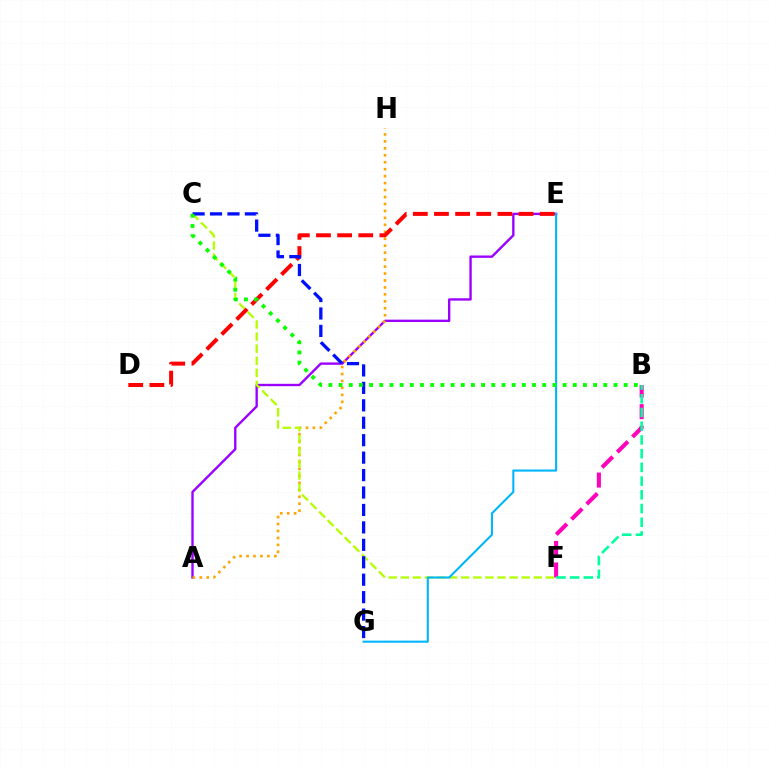{('B', 'F'): [{'color': '#ff00bd', 'line_style': 'dashed', 'thickness': 2.92}, {'color': '#00ff9d', 'line_style': 'dashed', 'thickness': 1.86}], ('A', 'E'): [{'color': '#9b00ff', 'line_style': 'solid', 'thickness': 1.7}], ('A', 'H'): [{'color': '#ffa500', 'line_style': 'dotted', 'thickness': 1.89}], ('C', 'F'): [{'color': '#b3ff00', 'line_style': 'dashed', 'thickness': 1.64}], ('D', 'E'): [{'color': '#ff0000', 'line_style': 'dashed', 'thickness': 2.87}], ('C', 'G'): [{'color': '#0010ff', 'line_style': 'dashed', 'thickness': 2.37}], ('E', 'G'): [{'color': '#00b5ff', 'line_style': 'solid', 'thickness': 1.5}], ('B', 'C'): [{'color': '#08ff00', 'line_style': 'dotted', 'thickness': 2.77}]}